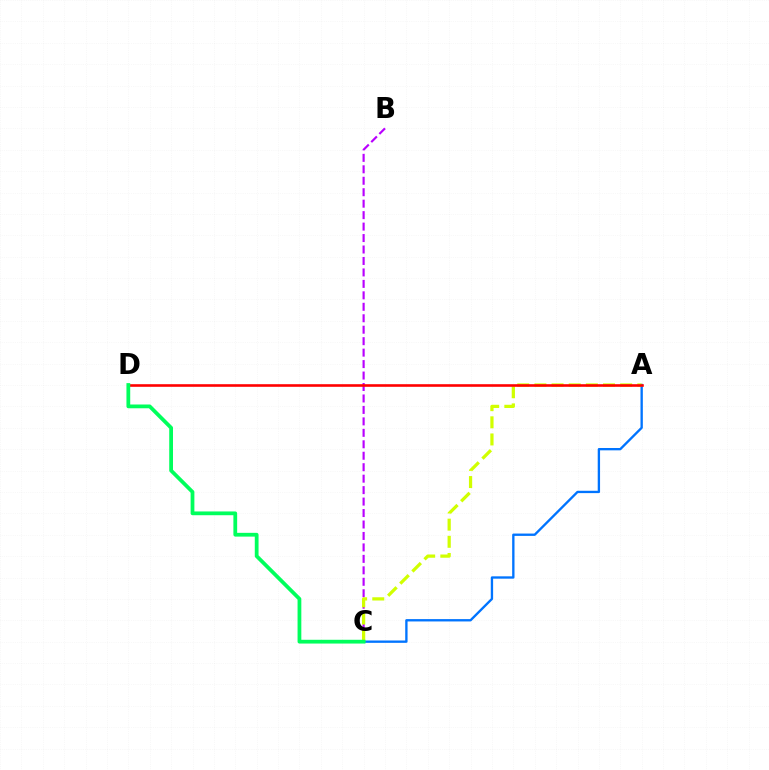{('A', 'C'): [{'color': '#0074ff', 'line_style': 'solid', 'thickness': 1.69}, {'color': '#d1ff00', 'line_style': 'dashed', 'thickness': 2.33}], ('B', 'C'): [{'color': '#b900ff', 'line_style': 'dashed', 'thickness': 1.56}], ('A', 'D'): [{'color': '#ff0000', 'line_style': 'solid', 'thickness': 1.88}], ('C', 'D'): [{'color': '#00ff5c', 'line_style': 'solid', 'thickness': 2.71}]}